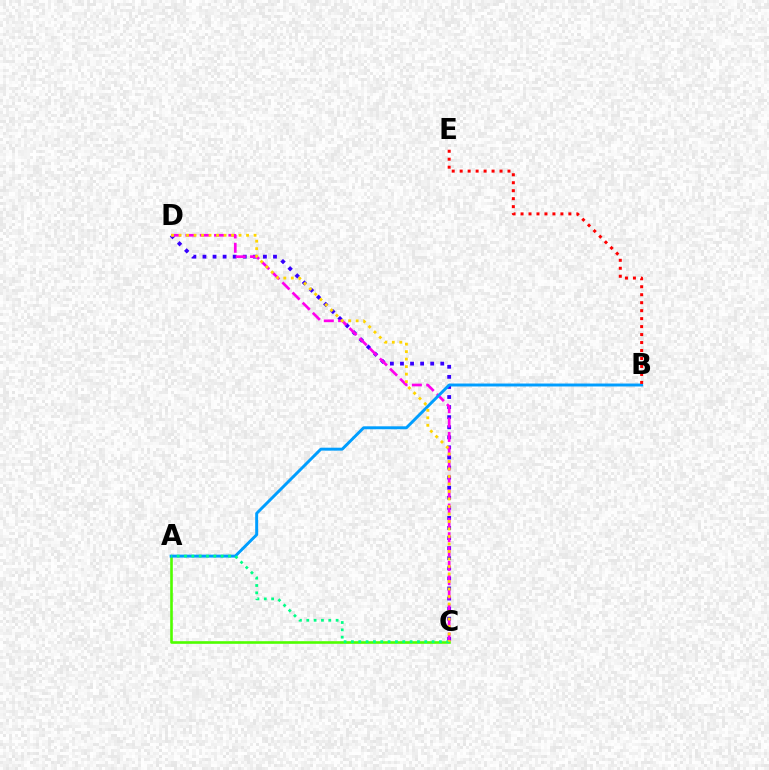{('C', 'D'): [{'color': '#3700ff', 'line_style': 'dotted', 'thickness': 2.74}, {'color': '#ff00ed', 'line_style': 'dashed', 'thickness': 1.95}, {'color': '#ffd500', 'line_style': 'dotted', 'thickness': 2.04}], ('A', 'C'): [{'color': '#4fff00', 'line_style': 'solid', 'thickness': 1.89}, {'color': '#00ff86', 'line_style': 'dotted', 'thickness': 1.99}], ('A', 'B'): [{'color': '#009eff', 'line_style': 'solid', 'thickness': 2.11}], ('B', 'E'): [{'color': '#ff0000', 'line_style': 'dotted', 'thickness': 2.17}]}